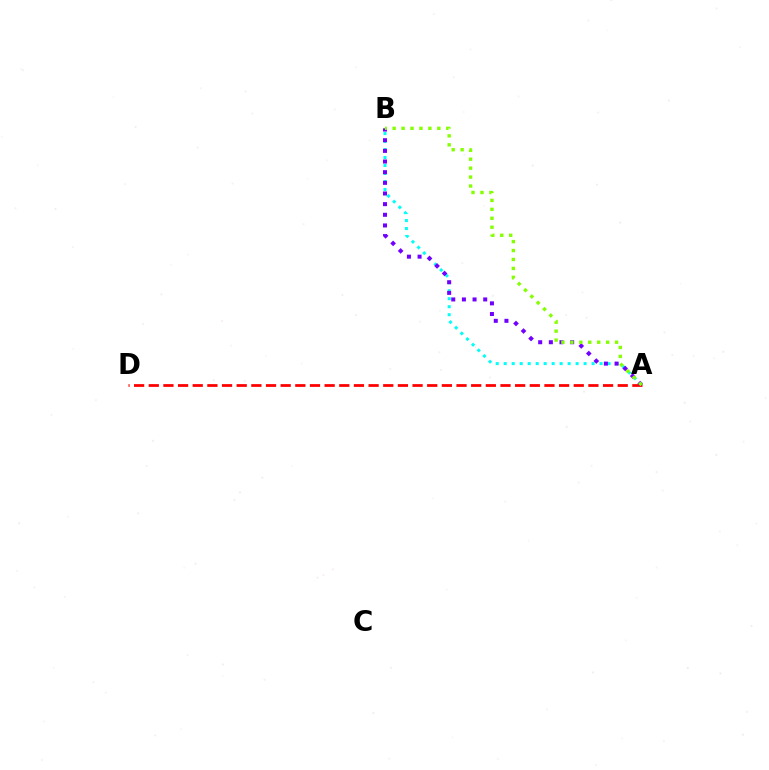{('A', 'B'): [{'color': '#00fff6', 'line_style': 'dotted', 'thickness': 2.17}, {'color': '#7200ff', 'line_style': 'dotted', 'thickness': 2.89}, {'color': '#84ff00', 'line_style': 'dotted', 'thickness': 2.43}], ('A', 'D'): [{'color': '#ff0000', 'line_style': 'dashed', 'thickness': 1.99}]}